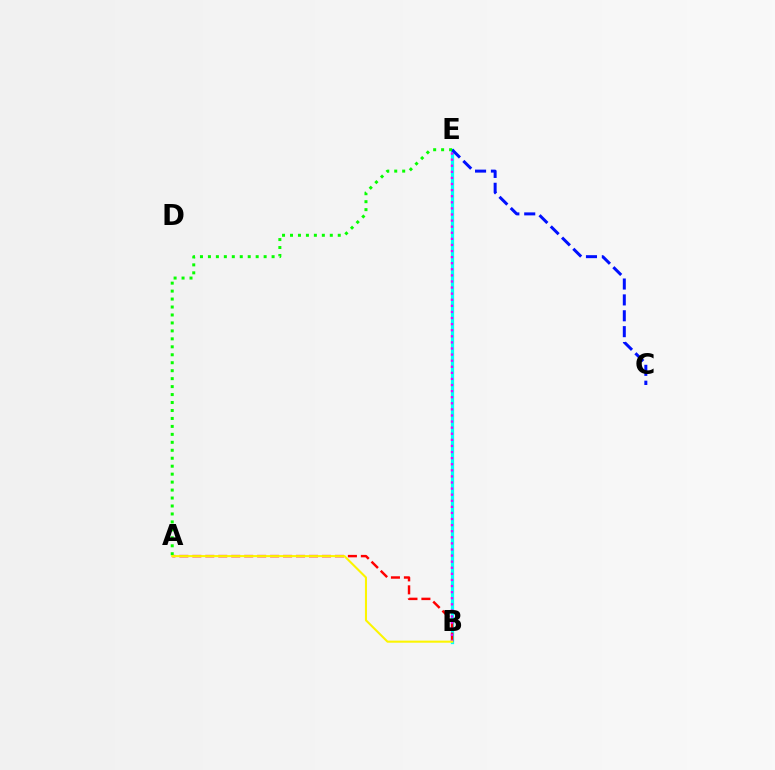{('B', 'E'): [{'color': '#00fff6', 'line_style': 'solid', 'thickness': 2.36}, {'color': '#ee00ff', 'line_style': 'dotted', 'thickness': 1.65}], ('A', 'B'): [{'color': '#ff0000', 'line_style': 'dashed', 'thickness': 1.76}, {'color': '#fcf500', 'line_style': 'solid', 'thickness': 1.5}], ('C', 'E'): [{'color': '#0010ff', 'line_style': 'dashed', 'thickness': 2.16}], ('A', 'E'): [{'color': '#08ff00', 'line_style': 'dotted', 'thickness': 2.16}]}